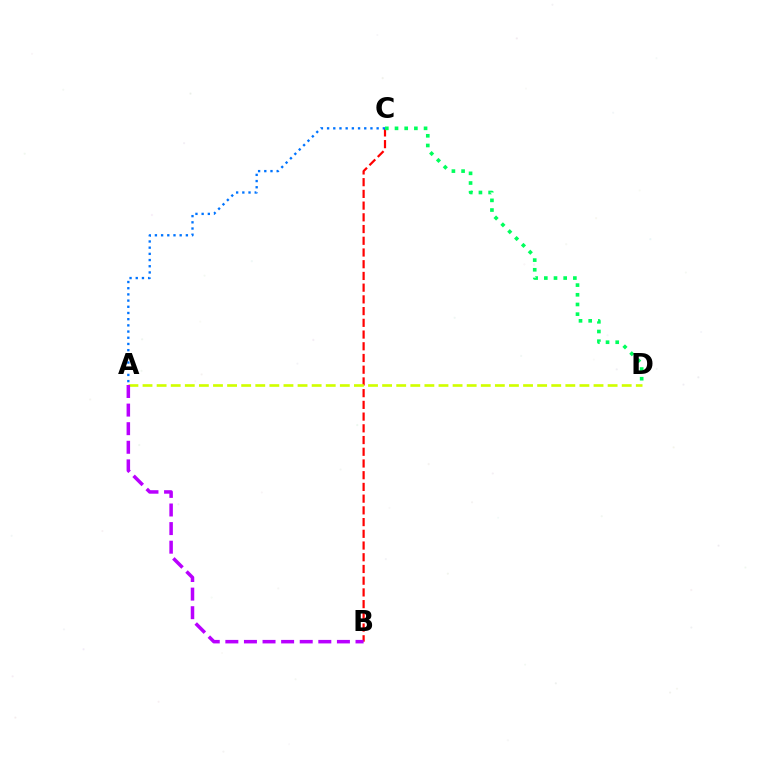{('B', 'C'): [{'color': '#ff0000', 'line_style': 'dashed', 'thickness': 1.59}], ('C', 'D'): [{'color': '#00ff5c', 'line_style': 'dotted', 'thickness': 2.63}], ('A', 'D'): [{'color': '#d1ff00', 'line_style': 'dashed', 'thickness': 1.91}], ('A', 'C'): [{'color': '#0074ff', 'line_style': 'dotted', 'thickness': 1.68}], ('A', 'B'): [{'color': '#b900ff', 'line_style': 'dashed', 'thickness': 2.53}]}